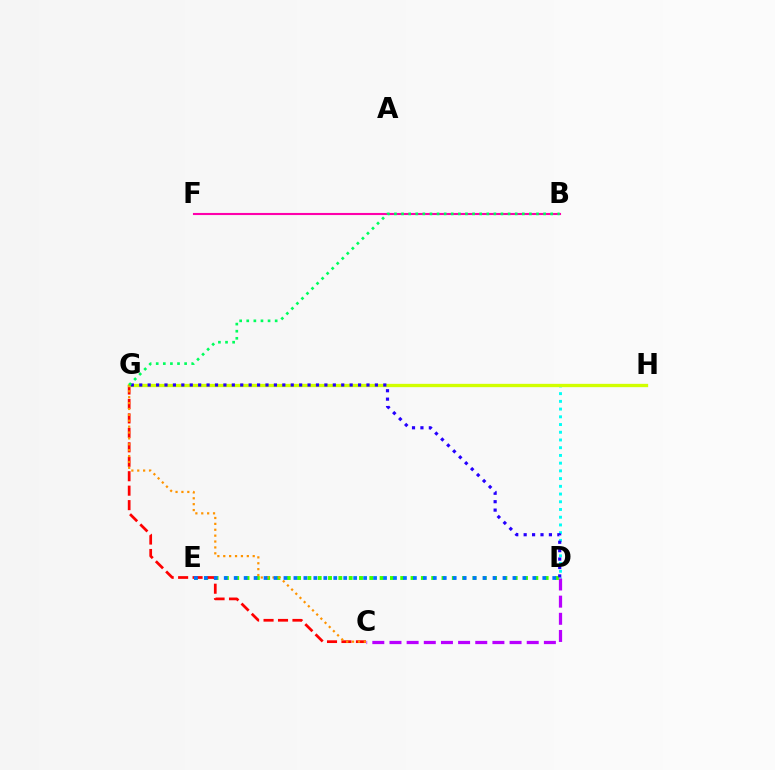{('D', 'E'): [{'color': '#3dff00', 'line_style': 'dotted', 'thickness': 2.8}, {'color': '#0074ff', 'line_style': 'dotted', 'thickness': 2.7}], ('D', 'H'): [{'color': '#00fff6', 'line_style': 'dotted', 'thickness': 2.1}], ('C', 'G'): [{'color': '#ff0000', 'line_style': 'dashed', 'thickness': 1.96}, {'color': '#ff9400', 'line_style': 'dotted', 'thickness': 1.6}], ('C', 'D'): [{'color': '#b900ff', 'line_style': 'dashed', 'thickness': 2.33}], ('G', 'H'): [{'color': '#d1ff00', 'line_style': 'solid', 'thickness': 2.39}], ('B', 'F'): [{'color': '#ff00ac', 'line_style': 'solid', 'thickness': 1.51}], ('D', 'G'): [{'color': '#2500ff', 'line_style': 'dotted', 'thickness': 2.29}], ('B', 'G'): [{'color': '#00ff5c', 'line_style': 'dotted', 'thickness': 1.93}]}